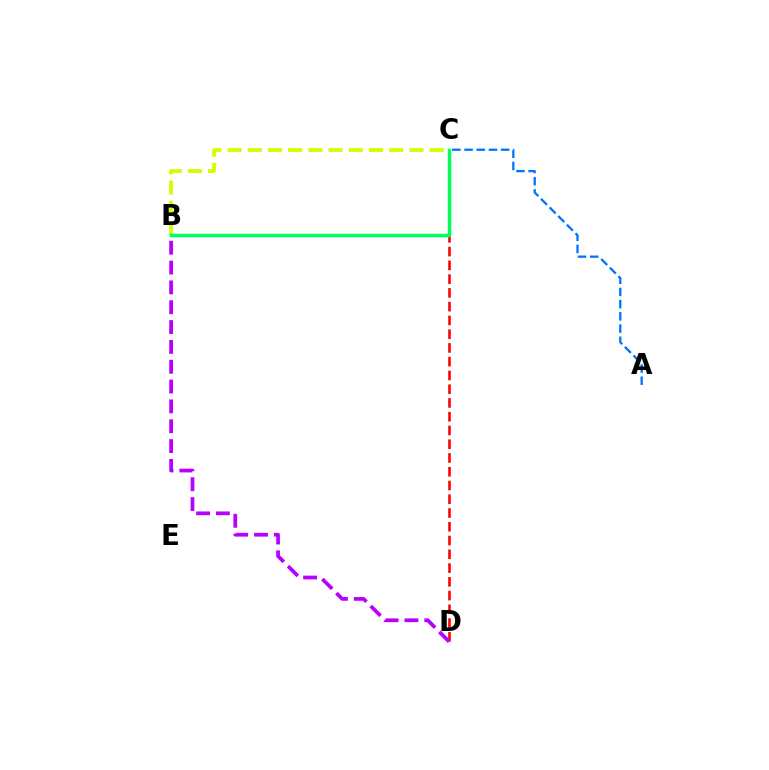{('A', 'C'): [{'color': '#0074ff', 'line_style': 'dashed', 'thickness': 1.66}], ('B', 'C'): [{'color': '#d1ff00', 'line_style': 'dashed', 'thickness': 2.75}, {'color': '#00ff5c', 'line_style': 'solid', 'thickness': 2.52}], ('C', 'D'): [{'color': '#ff0000', 'line_style': 'dashed', 'thickness': 1.87}], ('B', 'D'): [{'color': '#b900ff', 'line_style': 'dashed', 'thickness': 2.69}]}